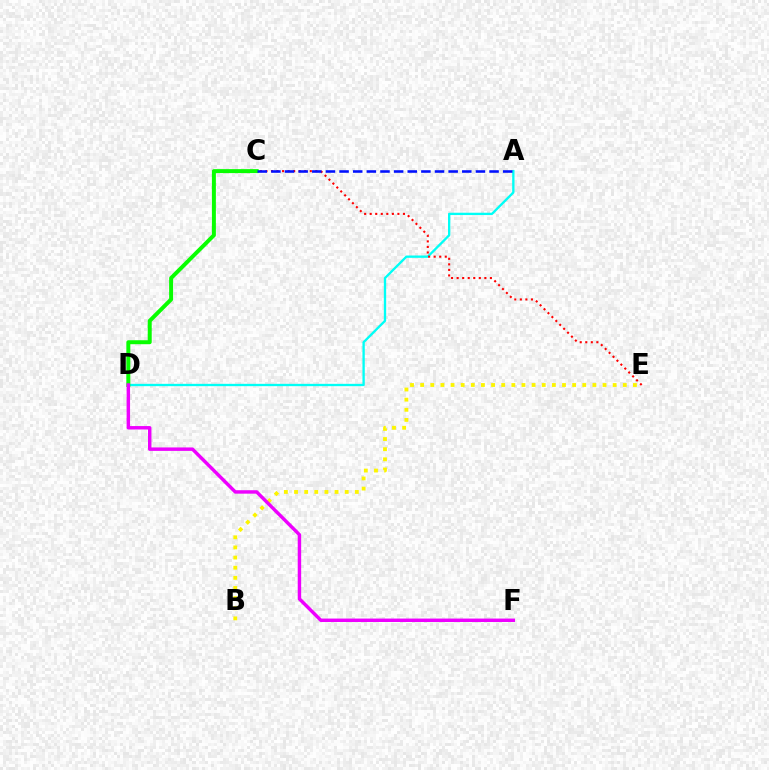{('A', 'D'): [{'color': '#00fff6', 'line_style': 'solid', 'thickness': 1.67}], ('B', 'E'): [{'color': '#fcf500', 'line_style': 'dotted', 'thickness': 2.75}], ('C', 'E'): [{'color': '#ff0000', 'line_style': 'dotted', 'thickness': 1.51}], ('C', 'D'): [{'color': '#08ff00', 'line_style': 'solid', 'thickness': 2.86}], ('D', 'F'): [{'color': '#ee00ff', 'line_style': 'solid', 'thickness': 2.48}], ('A', 'C'): [{'color': '#0010ff', 'line_style': 'dashed', 'thickness': 1.85}]}